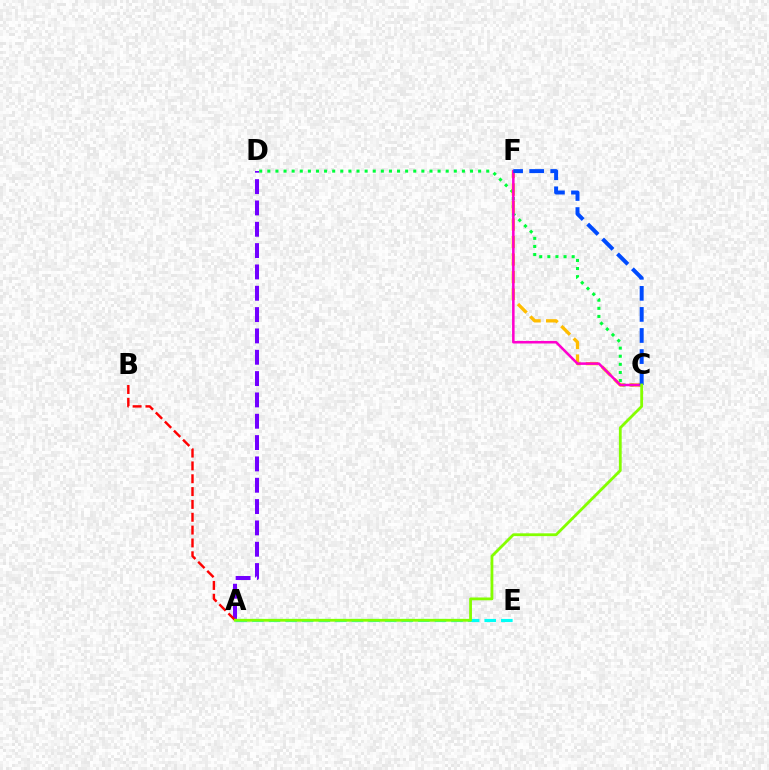{('C', 'D'): [{'color': '#00ff39', 'line_style': 'dotted', 'thickness': 2.2}], ('C', 'F'): [{'color': '#ffbd00', 'line_style': 'dashed', 'thickness': 2.38}, {'color': '#ff00cf', 'line_style': 'solid', 'thickness': 1.84}, {'color': '#004bff', 'line_style': 'dashed', 'thickness': 2.86}], ('A', 'D'): [{'color': '#7200ff', 'line_style': 'dashed', 'thickness': 2.9}], ('A', 'B'): [{'color': '#ff0000', 'line_style': 'dashed', 'thickness': 1.74}], ('A', 'E'): [{'color': '#00fff6', 'line_style': 'dashed', 'thickness': 2.25}], ('A', 'C'): [{'color': '#84ff00', 'line_style': 'solid', 'thickness': 2.02}]}